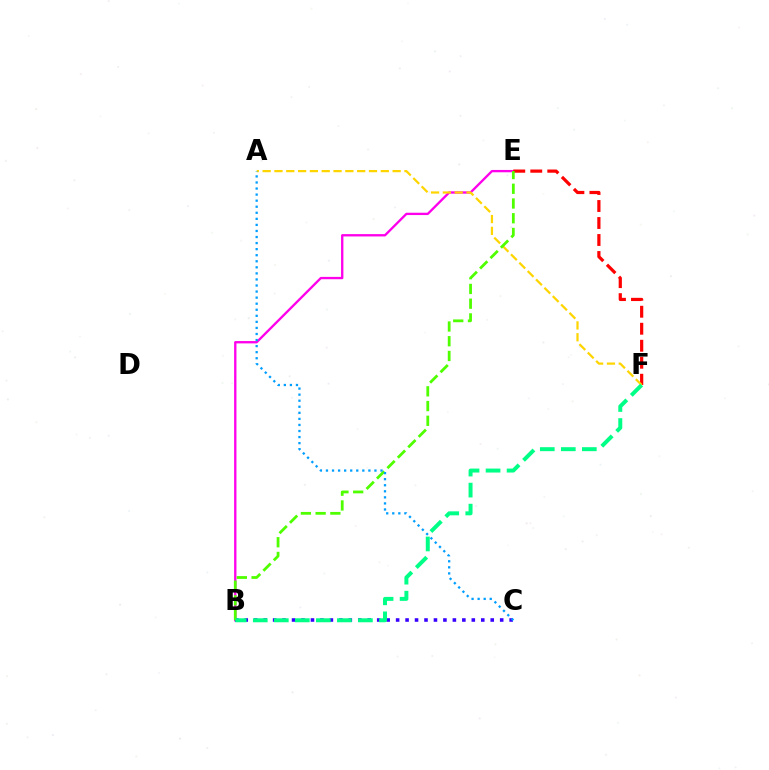{('B', 'E'): [{'color': '#ff00ed', 'line_style': 'solid', 'thickness': 1.68}, {'color': '#4fff00', 'line_style': 'dashed', 'thickness': 2.0}], ('B', 'C'): [{'color': '#3700ff', 'line_style': 'dotted', 'thickness': 2.57}], ('E', 'F'): [{'color': '#ff0000', 'line_style': 'dashed', 'thickness': 2.31}], ('A', 'F'): [{'color': '#ffd500', 'line_style': 'dashed', 'thickness': 1.61}], ('B', 'F'): [{'color': '#00ff86', 'line_style': 'dashed', 'thickness': 2.86}], ('A', 'C'): [{'color': '#009eff', 'line_style': 'dotted', 'thickness': 1.65}]}